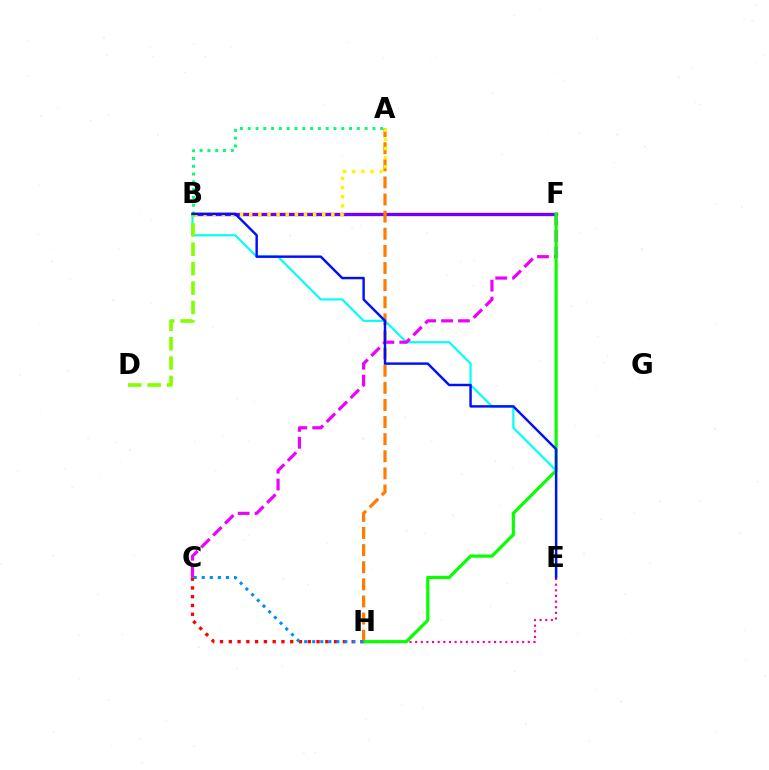{('A', 'B'): [{'color': '#00ff74', 'line_style': 'dotted', 'thickness': 2.12}, {'color': '#fcf500', 'line_style': 'dotted', 'thickness': 2.48}], ('B', 'F'): [{'color': '#7200ff', 'line_style': 'solid', 'thickness': 2.4}], ('B', 'E'): [{'color': '#00fff6', 'line_style': 'solid', 'thickness': 1.56}, {'color': '#0010ff', 'line_style': 'solid', 'thickness': 1.76}], ('E', 'H'): [{'color': '#ff0094', 'line_style': 'dotted', 'thickness': 1.53}], ('C', 'F'): [{'color': '#ee00ff', 'line_style': 'dashed', 'thickness': 2.29}], ('C', 'H'): [{'color': '#ff0000', 'line_style': 'dotted', 'thickness': 2.38}, {'color': '#008cff', 'line_style': 'dotted', 'thickness': 2.19}], ('A', 'H'): [{'color': '#ff7c00', 'line_style': 'dashed', 'thickness': 2.33}], ('F', 'H'): [{'color': '#08ff00', 'line_style': 'solid', 'thickness': 2.3}], ('B', 'D'): [{'color': '#84ff00', 'line_style': 'dashed', 'thickness': 2.63}]}